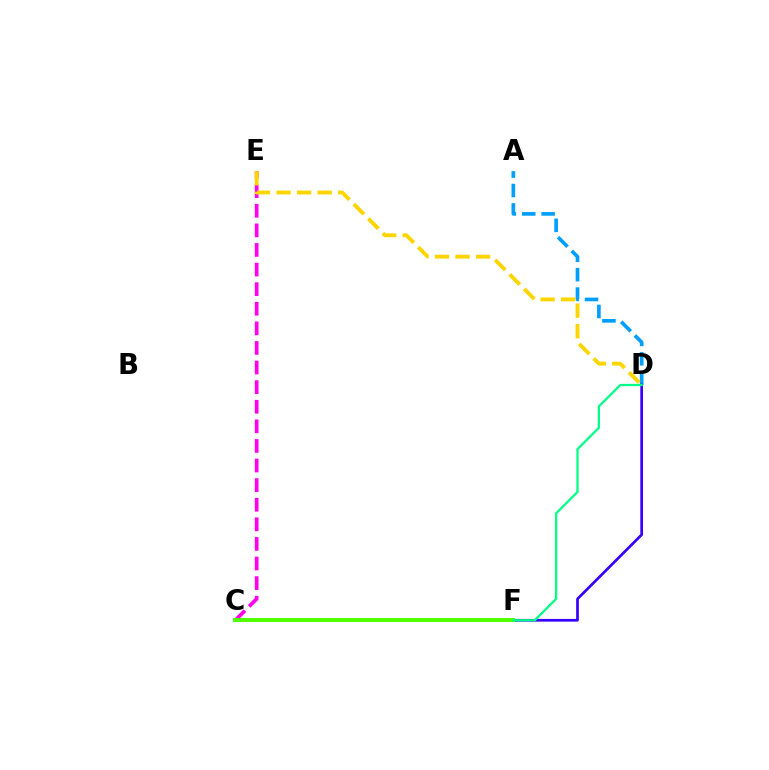{('A', 'D'): [{'color': '#009eff', 'line_style': 'dashed', 'thickness': 2.64}], ('C', 'E'): [{'color': '#ff00ed', 'line_style': 'dashed', 'thickness': 2.66}], ('D', 'E'): [{'color': '#ffd500', 'line_style': 'dashed', 'thickness': 2.79}], ('D', 'F'): [{'color': '#3700ff', 'line_style': 'solid', 'thickness': 1.95}, {'color': '#00ff86', 'line_style': 'solid', 'thickness': 1.64}], ('C', 'F'): [{'color': '#ff0000', 'line_style': 'solid', 'thickness': 2.67}, {'color': '#4fff00', 'line_style': 'solid', 'thickness': 2.9}]}